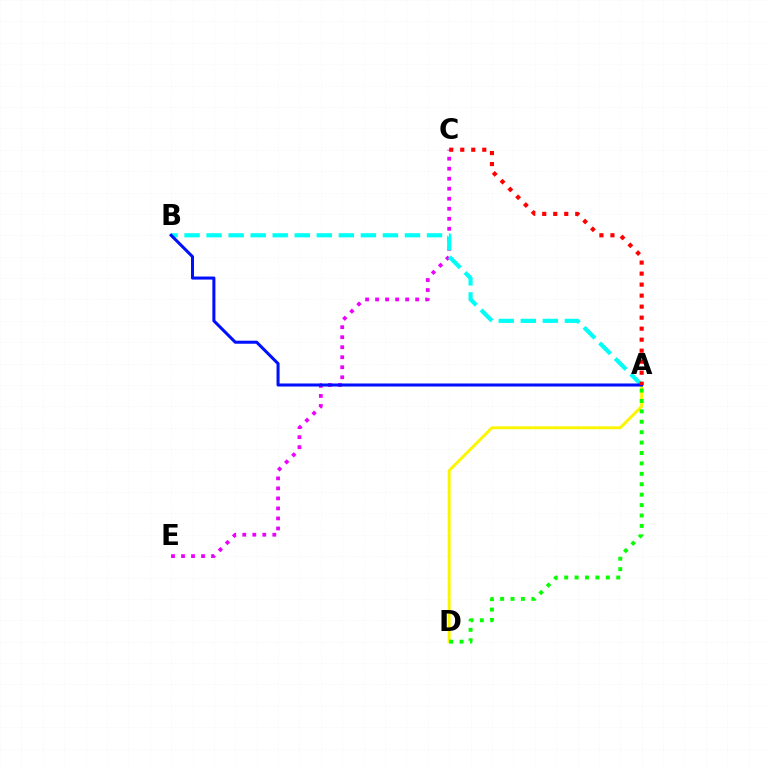{('C', 'E'): [{'color': '#ee00ff', 'line_style': 'dotted', 'thickness': 2.72}], ('A', 'D'): [{'color': '#fcf500', 'line_style': 'solid', 'thickness': 2.12}, {'color': '#08ff00', 'line_style': 'dotted', 'thickness': 2.83}], ('A', 'B'): [{'color': '#00fff6', 'line_style': 'dashed', 'thickness': 2.99}, {'color': '#0010ff', 'line_style': 'solid', 'thickness': 2.19}], ('A', 'C'): [{'color': '#ff0000', 'line_style': 'dotted', 'thickness': 2.99}]}